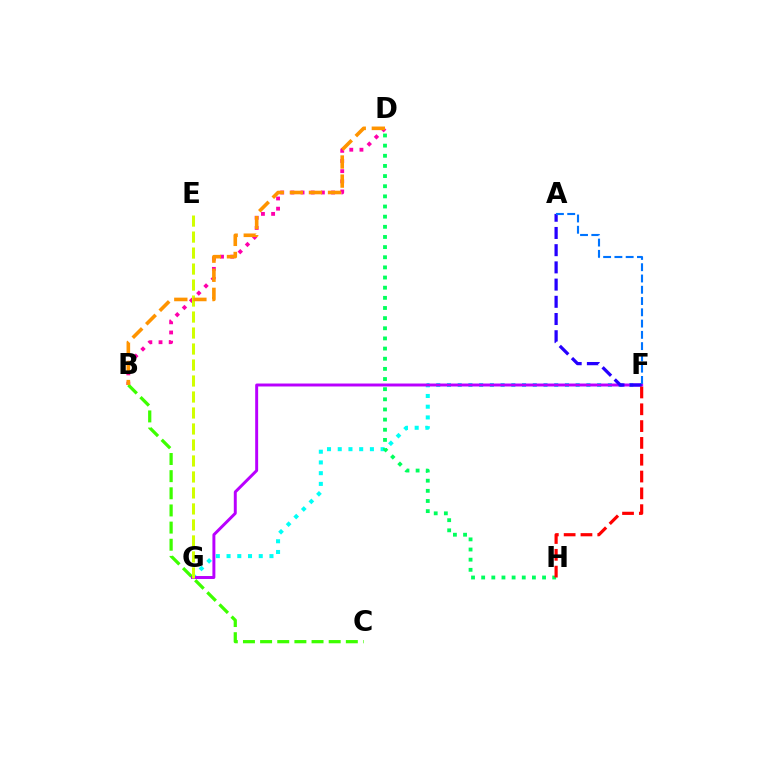{('F', 'G'): [{'color': '#00fff6', 'line_style': 'dotted', 'thickness': 2.91}, {'color': '#b900ff', 'line_style': 'solid', 'thickness': 2.12}], ('B', 'D'): [{'color': '#ff00ac', 'line_style': 'dotted', 'thickness': 2.76}, {'color': '#ff9400', 'line_style': 'dashed', 'thickness': 2.59}], ('D', 'H'): [{'color': '#00ff5c', 'line_style': 'dotted', 'thickness': 2.76}], ('B', 'C'): [{'color': '#3dff00', 'line_style': 'dashed', 'thickness': 2.33}], ('A', 'F'): [{'color': '#2500ff', 'line_style': 'dashed', 'thickness': 2.34}, {'color': '#0074ff', 'line_style': 'dashed', 'thickness': 1.53}], ('F', 'H'): [{'color': '#ff0000', 'line_style': 'dashed', 'thickness': 2.28}], ('E', 'G'): [{'color': '#d1ff00', 'line_style': 'dashed', 'thickness': 2.17}]}